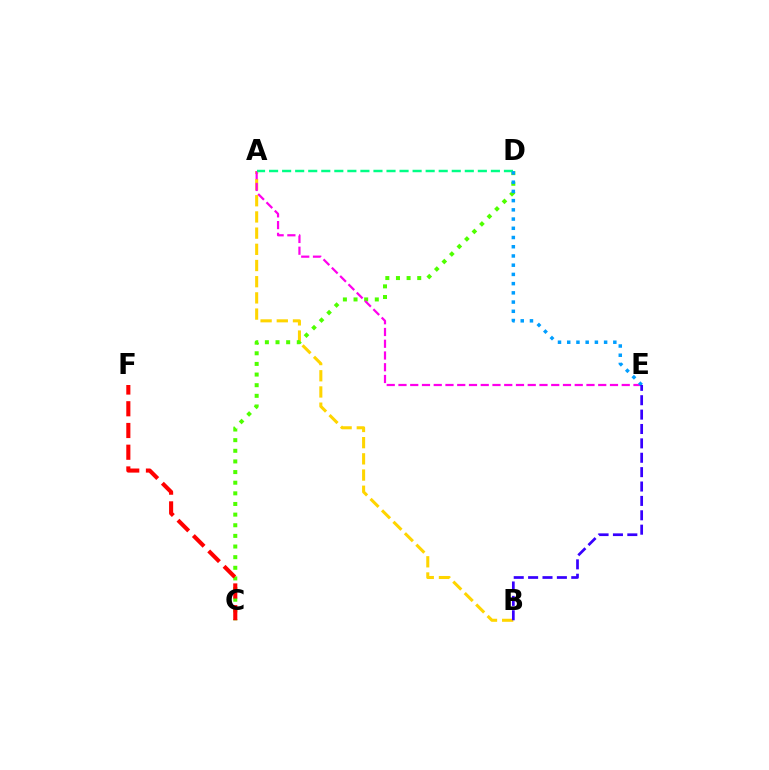{('A', 'B'): [{'color': '#ffd500', 'line_style': 'dashed', 'thickness': 2.2}], ('C', 'D'): [{'color': '#4fff00', 'line_style': 'dotted', 'thickness': 2.89}], ('A', 'E'): [{'color': '#ff00ed', 'line_style': 'dashed', 'thickness': 1.6}], ('C', 'F'): [{'color': '#ff0000', 'line_style': 'dashed', 'thickness': 2.95}], ('A', 'D'): [{'color': '#00ff86', 'line_style': 'dashed', 'thickness': 1.77}], ('D', 'E'): [{'color': '#009eff', 'line_style': 'dotted', 'thickness': 2.51}], ('B', 'E'): [{'color': '#3700ff', 'line_style': 'dashed', 'thickness': 1.95}]}